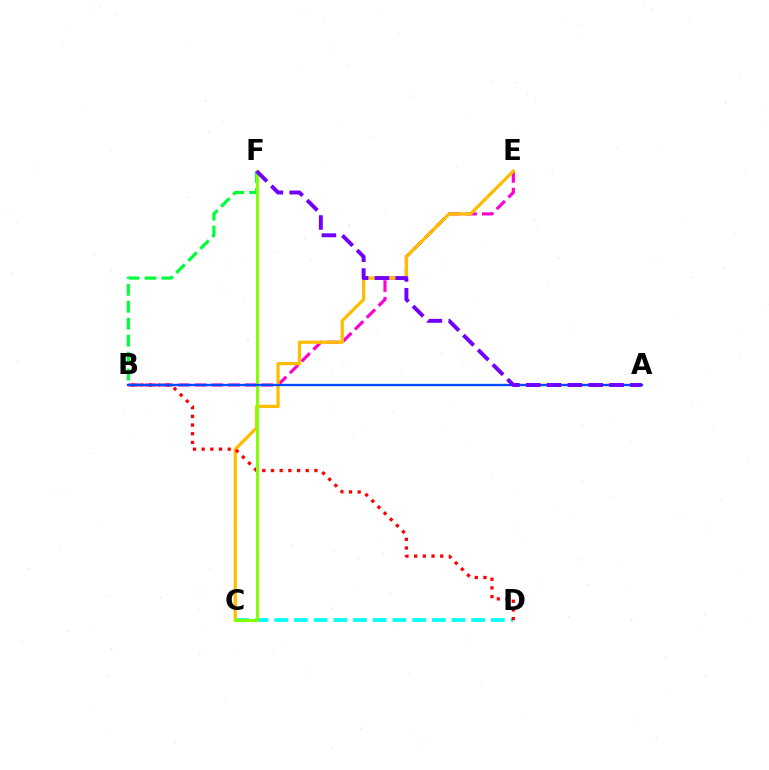{('B', 'E'): [{'color': '#ff00cf', 'line_style': 'dashed', 'thickness': 2.26}], ('C', 'D'): [{'color': '#00fff6', 'line_style': 'dashed', 'thickness': 2.67}], ('C', 'E'): [{'color': '#ffbd00', 'line_style': 'solid', 'thickness': 2.34}], ('B', 'D'): [{'color': '#ff0000', 'line_style': 'dotted', 'thickness': 2.36}], ('B', 'F'): [{'color': '#00ff39', 'line_style': 'dashed', 'thickness': 2.3}], ('C', 'F'): [{'color': '#84ff00', 'line_style': 'solid', 'thickness': 2.1}], ('A', 'B'): [{'color': '#004bff', 'line_style': 'solid', 'thickness': 1.68}], ('A', 'F'): [{'color': '#7200ff', 'line_style': 'dashed', 'thickness': 2.83}]}